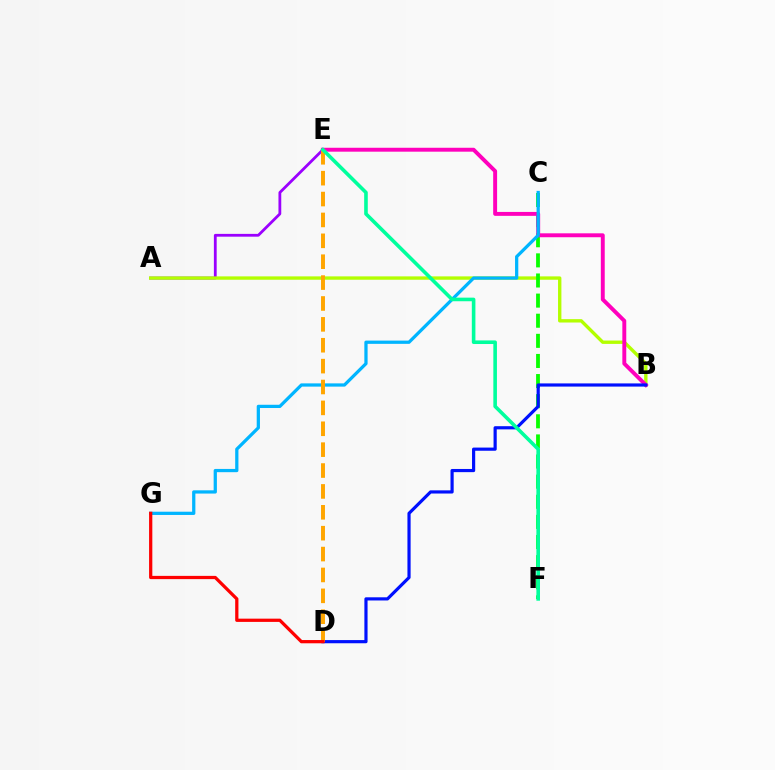{('A', 'E'): [{'color': '#9b00ff', 'line_style': 'solid', 'thickness': 2.01}], ('A', 'B'): [{'color': '#b3ff00', 'line_style': 'solid', 'thickness': 2.42}], ('C', 'F'): [{'color': '#08ff00', 'line_style': 'dashed', 'thickness': 2.73}], ('B', 'E'): [{'color': '#ff00bd', 'line_style': 'solid', 'thickness': 2.82}], ('C', 'G'): [{'color': '#00b5ff', 'line_style': 'solid', 'thickness': 2.34}], ('B', 'D'): [{'color': '#0010ff', 'line_style': 'solid', 'thickness': 2.29}], ('D', 'E'): [{'color': '#ffa500', 'line_style': 'dashed', 'thickness': 2.84}], ('D', 'G'): [{'color': '#ff0000', 'line_style': 'solid', 'thickness': 2.34}], ('E', 'F'): [{'color': '#00ff9d', 'line_style': 'solid', 'thickness': 2.59}]}